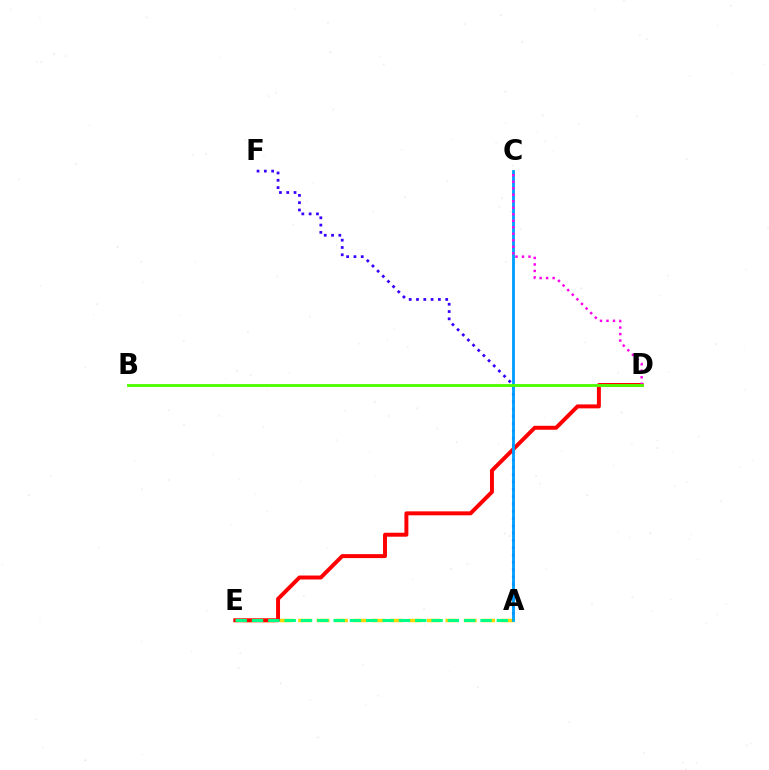{('A', 'E'): [{'color': '#ffd500', 'line_style': 'dashed', 'thickness': 2.5}, {'color': '#00ff86', 'line_style': 'dashed', 'thickness': 2.22}], ('A', 'F'): [{'color': '#3700ff', 'line_style': 'dotted', 'thickness': 1.98}], ('D', 'E'): [{'color': '#ff0000', 'line_style': 'solid', 'thickness': 2.85}], ('A', 'C'): [{'color': '#009eff', 'line_style': 'solid', 'thickness': 2.05}], ('C', 'D'): [{'color': '#ff00ed', 'line_style': 'dotted', 'thickness': 1.77}], ('B', 'D'): [{'color': '#4fff00', 'line_style': 'solid', 'thickness': 2.07}]}